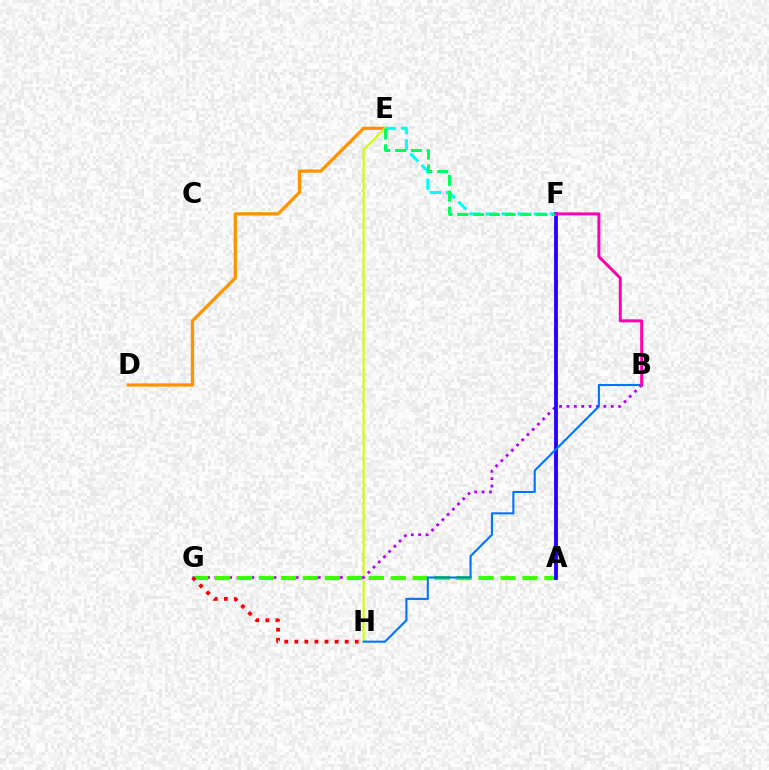{('D', 'E'): [{'color': '#ff9400', 'line_style': 'solid', 'thickness': 2.37}], ('E', 'F'): [{'color': '#00fff6', 'line_style': 'dashed', 'thickness': 2.18}, {'color': '#00ff5c', 'line_style': 'dashed', 'thickness': 2.14}], ('E', 'H'): [{'color': '#d1ff00', 'line_style': 'solid', 'thickness': 1.52}], ('B', 'G'): [{'color': '#b900ff', 'line_style': 'dotted', 'thickness': 2.01}], ('A', 'G'): [{'color': '#3dff00', 'line_style': 'dashed', 'thickness': 2.98}], ('A', 'F'): [{'color': '#2500ff', 'line_style': 'solid', 'thickness': 2.75}], ('G', 'H'): [{'color': '#ff0000', 'line_style': 'dotted', 'thickness': 2.74}], ('B', 'H'): [{'color': '#0074ff', 'line_style': 'solid', 'thickness': 1.51}], ('B', 'F'): [{'color': '#ff00ac', 'line_style': 'solid', 'thickness': 2.14}]}